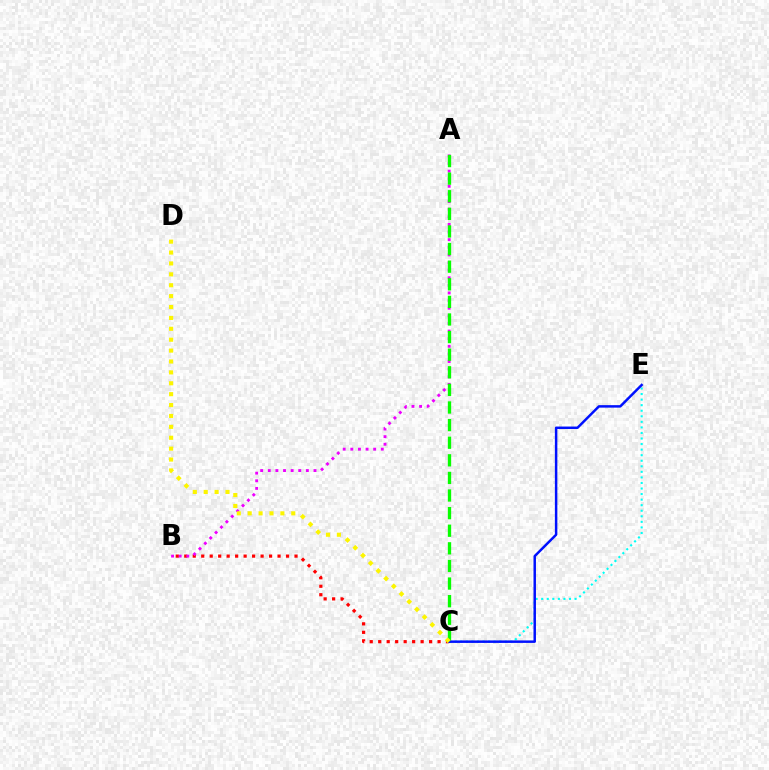{('B', 'C'): [{'color': '#ff0000', 'line_style': 'dotted', 'thickness': 2.3}], ('C', 'E'): [{'color': '#00fff6', 'line_style': 'dotted', 'thickness': 1.51}, {'color': '#0010ff', 'line_style': 'solid', 'thickness': 1.78}], ('A', 'B'): [{'color': '#ee00ff', 'line_style': 'dotted', 'thickness': 2.07}], ('A', 'C'): [{'color': '#08ff00', 'line_style': 'dashed', 'thickness': 2.39}], ('C', 'D'): [{'color': '#fcf500', 'line_style': 'dotted', 'thickness': 2.96}]}